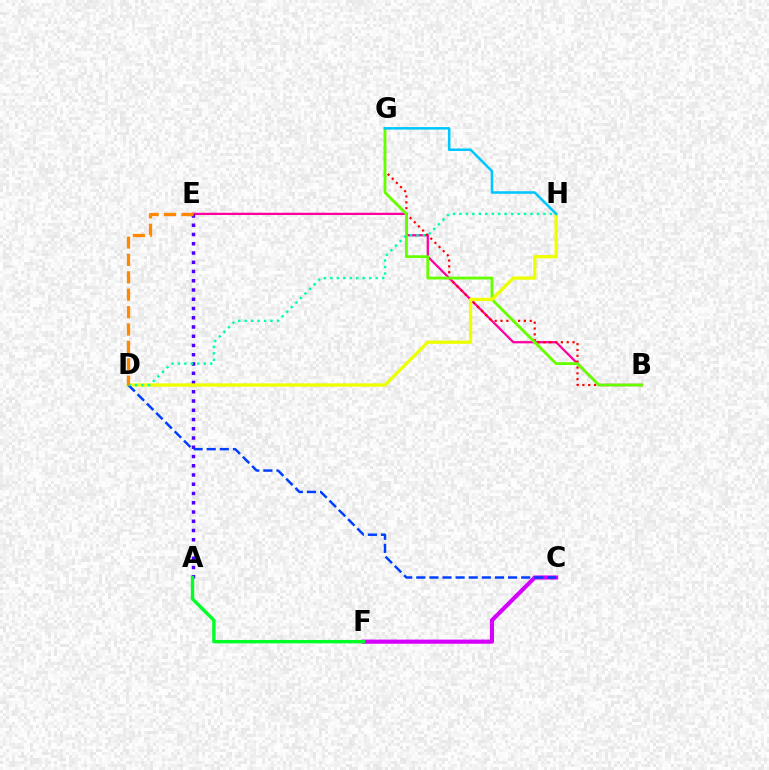{('C', 'F'): [{'color': '#d600ff', 'line_style': 'solid', 'thickness': 2.98}], ('B', 'E'): [{'color': '#ff00a0', 'line_style': 'solid', 'thickness': 1.62}], ('B', 'G'): [{'color': '#ff0000', 'line_style': 'dotted', 'thickness': 1.59}, {'color': '#66ff00', 'line_style': 'solid', 'thickness': 2.03}], ('A', 'E'): [{'color': '#4f00ff', 'line_style': 'dotted', 'thickness': 2.51}], ('A', 'F'): [{'color': '#00ff27', 'line_style': 'solid', 'thickness': 2.45}], ('D', 'H'): [{'color': '#eeff00', 'line_style': 'solid', 'thickness': 2.36}, {'color': '#00ffaf', 'line_style': 'dotted', 'thickness': 1.76}], ('C', 'D'): [{'color': '#003fff', 'line_style': 'dashed', 'thickness': 1.78}], ('G', 'H'): [{'color': '#00c7ff', 'line_style': 'solid', 'thickness': 1.83}], ('D', 'E'): [{'color': '#ff8800', 'line_style': 'dashed', 'thickness': 2.36}]}